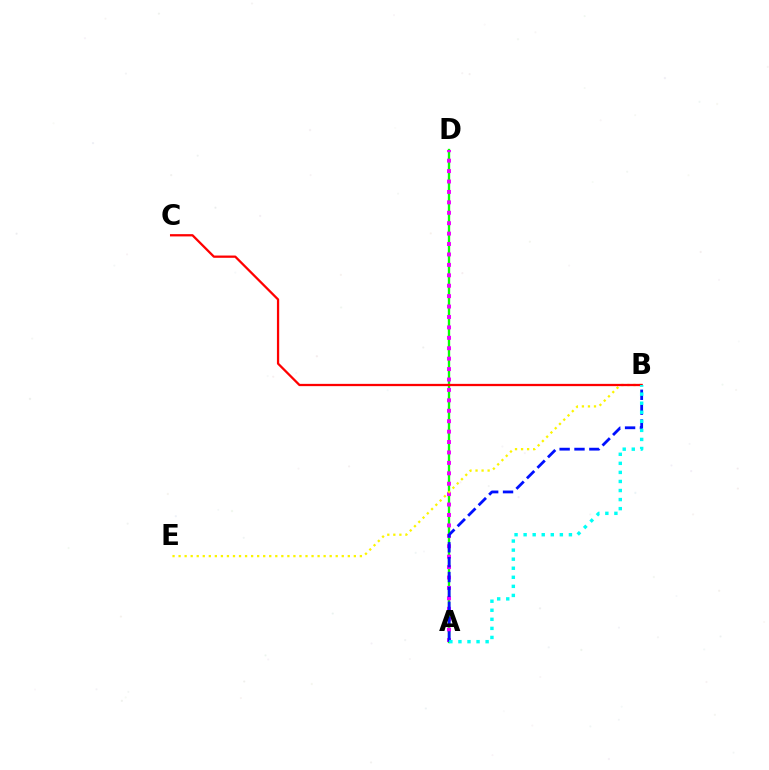{('A', 'D'): [{'color': '#08ff00', 'line_style': 'solid', 'thickness': 1.68}, {'color': '#ee00ff', 'line_style': 'dotted', 'thickness': 2.83}], ('B', 'E'): [{'color': '#fcf500', 'line_style': 'dotted', 'thickness': 1.64}], ('B', 'C'): [{'color': '#ff0000', 'line_style': 'solid', 'thickness': 1.63}], ('A', 'B'): [{'color': '#0010ff', 'line_style': 'dashed', 'thickness': 2.02}, {'color': '#00fff6', 'line_style': 'dotted', 'thickness': 2.46}]}